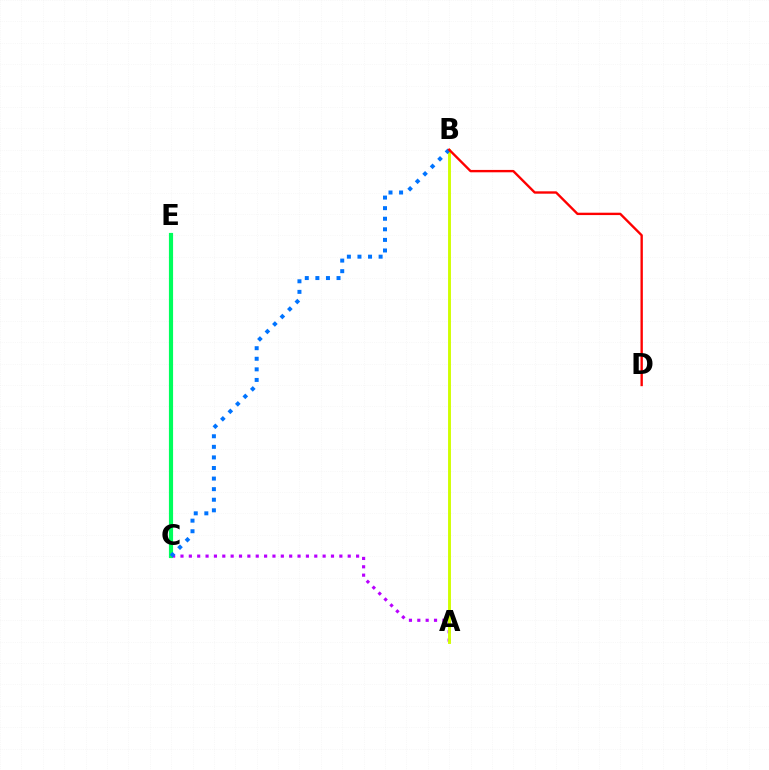{('A', 'C'): [{'color': '#b900ff', 'line_style': 'dotted', 'thickness': 2.27}], ('C', 'E'): [{'color': '#00ff5c', 'line_style': 'solid', 'thickness': 2.99}], ('A', 'B'): [{'color': '#d1ff00', 'line_style': 'solid', 'thickness': 2.09}], ('B', 'C'): [{'color': '#0074ff', 'line_style': 'dotted', 'thickness': 2.87}], ('B', 'D'): [{'color': '#ff0000', 'line_style': 'solid', 'thickness': 1.7}]}